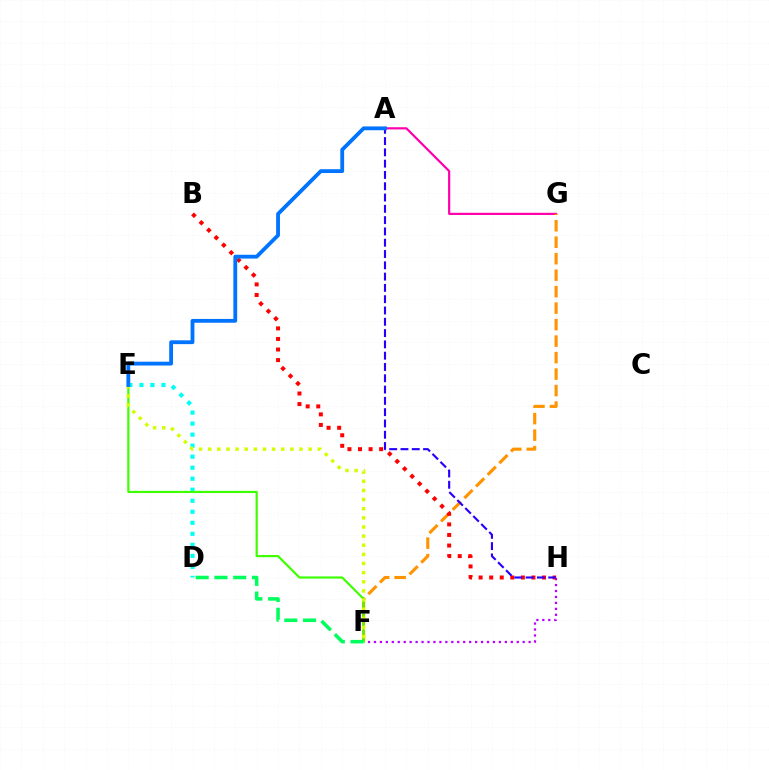{('A', 'G'): [{'color': '#ff00ac', 'line_style': 'solid', 'thickness': 1.58}], ('D', 'E'): [{'color': '#00fff6', 'line_style': 'dotted', 'thickness': 2.99}], ('F', 'H'): [{'color': '#b900ff', 'line_style': 'dotted', 'thickness': 1.62}], ('F', 'G'): [{'color': '#ff9400', 'line_style': 'dashed', 'thickness': 2.24}], ('B', 'H'): [{'color': '#ff0000', 'line_style': 'dotted', 'thickness': 2.87}], ('E', 'F'): [{'color': '#3dff00', 'line_style': 'solid', 'thickness': 1.58}, {'color': '#d1ff00', 'line_style': 'dotted', 'thickness': 2.48}], ('A', 'H'): [{'color': '#2500ff', 'line_style': 'dashed', 'thickness': 1.53}], ('D', 'F'): [{'color': '#00ff5c', 'line_style': 'dashed', 'thickness': 2.55}], ('A', 'E'): [{'color': '#0074ff', 'line_style': 'solid', 'thickness': 2.75}]}